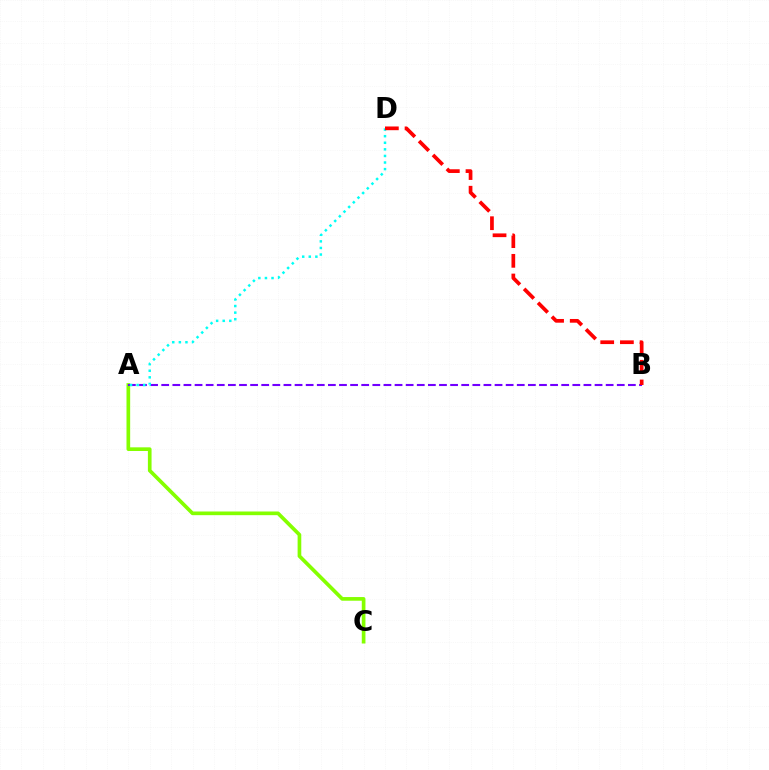{('A', 'C'): [{'color': '#84ff00', 'line_style': 'solid', 'thickness': 2.64}], ('A', 'B'): [{'color': '#7200ff', 'line_style': 'dashed', 'thickness': 1.51}], ('A', 'D'): [{'color': '#00fff6', 'line_style': 'dotted', 'thickness': 1.79}], ('B', 'D'): [{'color': '#ff0000', 'line_style': 'dashed', 'thickness': 2.67}]}